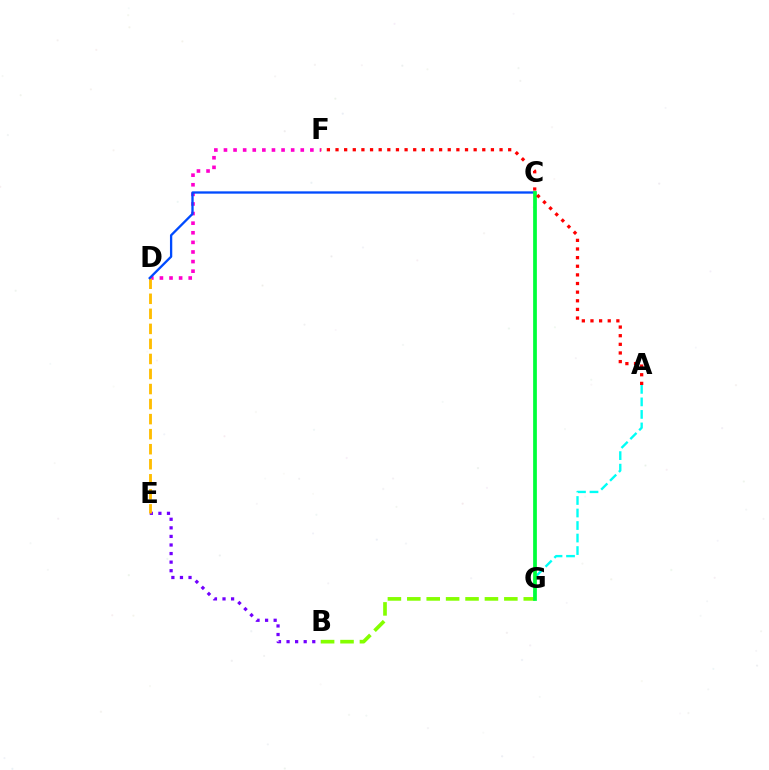{('D', 'F'): [{'color': '#ff00cf', 'line_style': 'dotted', 'thickness': 2.61}], ('B', 'E'): [{'color': '#7200ff', 'line_style': 'dotted', 'thickness': 2.33}], ('A', 'G'): [{'color': '#00fff6', 'line_style': 'dashed', 'thickness': 1.7}], ('B', 'G'): [{'color': '#84ff00', 'line_style': 'dashed', 'thickness': 2.64}], ('D', 'E'): [{'color': '#ffbd00', 'line_style': 'dashed', 'thickness': 2.04}], ('C', 'D'): [{'color': '#004bff', 'line_style': 'solid', 'thickness': 1.66}], ('C', 'G'): [{'color': '#00ff39', 'line_style': 'solid', 'thickness': 2.69}], ('A', 'F'): [{'color': '#ff0000', 'line_style': 'dotted', 'thickness': 2.35}]}